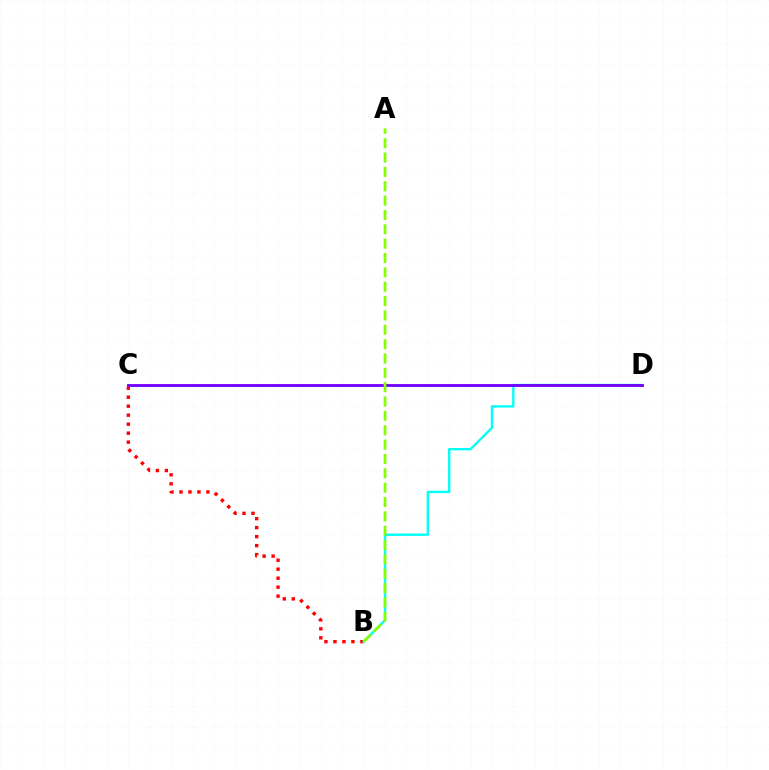{('B', 'C'): [{'color': '#ff0000', 'line_style': 'dotted', 'thickness': 2.44}], ('B', 'D'): [{'color': '#00fff6', 'line_style': 'solid', 'thickness': 1.7}], ('C', 'D'): [{'color': '#7200ff', 'line_style': 'solid', 'thickness': 2.04}], ('A', 'B'): [{'color': '#84ff00', 'line_style': 'dashed', 'thickness': 1.95}]}